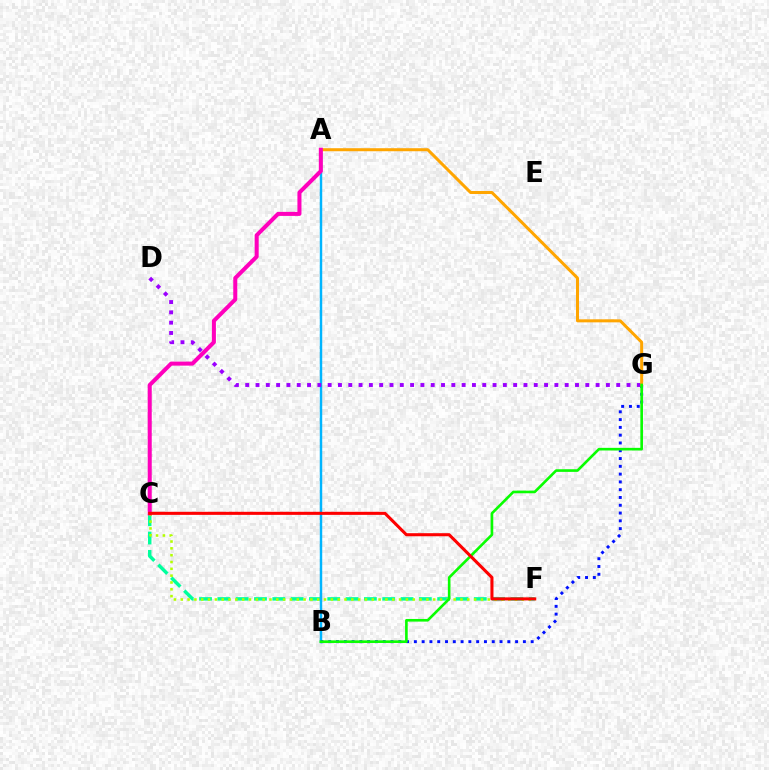{('C', 'F'): [{'color': '#00ff9d', 'line_style': 'dashed', 'thickness': 2.49}, {'color': '#b3ff00', 'line_style': 'dotted', 'thickness': 1.85}, {'color': '#ff0000', 'line_style': 'solid', 'thickness': 2.2}], ('A', 'B'): [{'color': '#00b5ff', 'line_style': 'solid', 'thickness': 1.76}], ('D', 'G'): [{'color': '#9b00ff', 'line_style': 'dotted', 'thickness': 2.8}], ('B', 'G'): [{'color': '#0010ff', 'line_style': 'dotted', 'thickness': 2.12}, {'color': '#08ff00', 'line_style': 'solid', 'thickness': 1.89}], ('A', 'G'): [{'color': '#ffa500', 'line_style': 'solid', 'thickness': 2.17}], ('A', 'C'): [{'color': '#ff00bd', 'line_style': 'solid', 'thickness': 2.91}]}